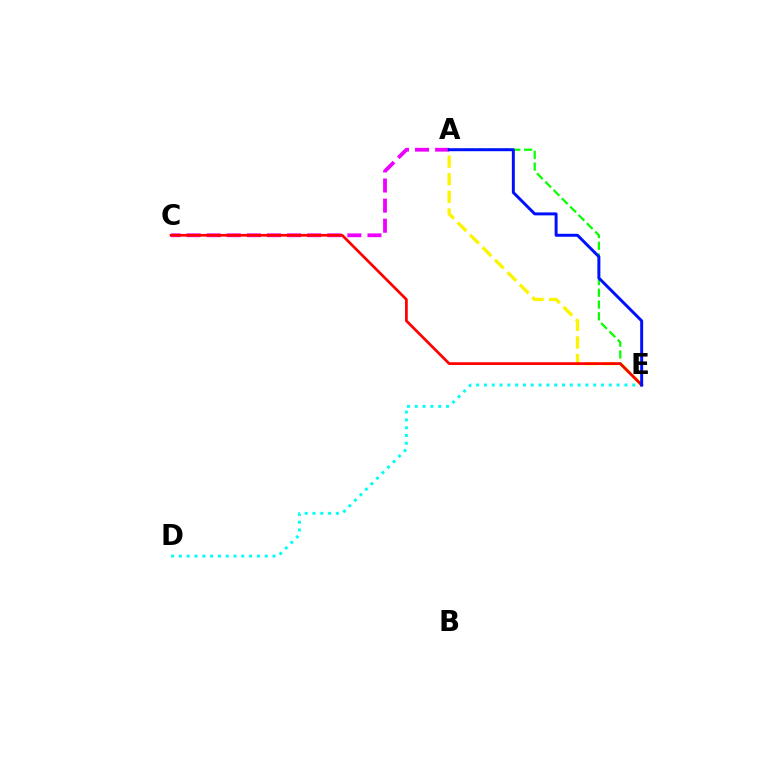{('A', 'C'): [{'color': '#ee00ff', 'line_style': 'dashed', 'thickness': 2.73}], ('D', 'E'): [{'color': '#00fff6', 'line_style': 'dotted', 'thickness': 2.12}], ('A', 'E'): [{'color': '#fcf500', 'line_style': 'dashed', 'thickness': 2.39}, {'color': '#08ff00', 'line_style': 'dashed', 'thickness': 1.6}, {'color': '#0010ff', 'line_style': 'solid', 'thickness': 2.14}], ('C', 'E'): [{'color': '#ff0000', 'line_style': 'solid', 'thickness': 1.97}]}